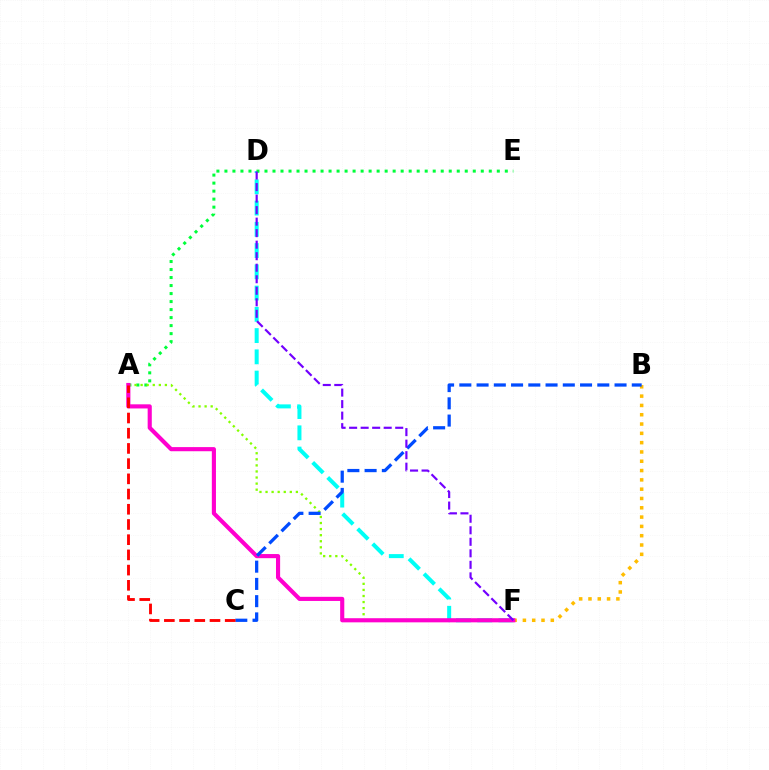{('D', 'F'): [{'color': '#00fff6', 'line_style': 'dashed', 'thickness': 2.89}, {'color': '#7200ff', 'line_style': 'dashed', 'thickness': 1.57}], ('B', 'F'): [{'color': '#ffbd00', 'line_style': 'dotted', 'thickness': 2.53}], ('A', 'E'): [{'color': '#00ff39', 'line_style': 'dotted', 'thickness': 2.18}], ('A', 'F'): [{'color': '#84ff00', 'line_style': 'dotted', 'thickness': 1.65}, {'color': '#ff00cf', 'line_style': 'solid', 'thickness': 2.97}], ('B', 'C'): [{'color': '#004bff', 'line_style': 'dashed', 'thickness': 2.34}], ('A', 'C'): [{'color': '#ff0000', 'line_style': 'dashed', 'thickness': 2.07}]}